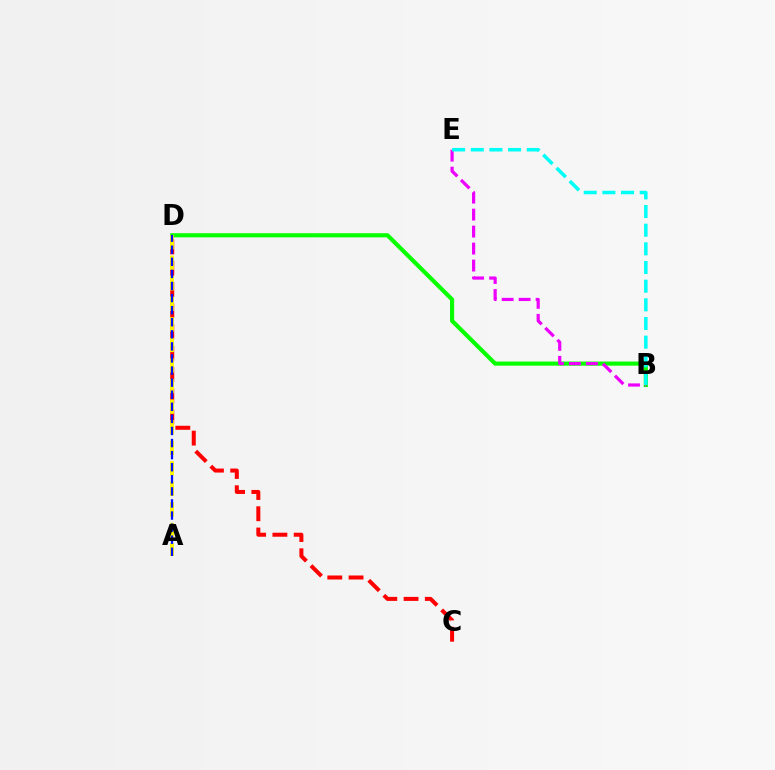{('B', 'D'): [{'color': '#08ff00', 'line_style': 'solid', 'thickness': 2.99}], ('B', 'E'): [{'color': '#ee00ff', 'line_style': 'dashed', 'thickness': 2.31}, {'color': '#00fff6', 'line_style': 'dashed', 'thickness': 2.53}], ('C', 'D'): [{'color': '#ff0000', 'line_style': 'dashed', 'thickness': 2.89}], ('A', 'D'): [{'color': '#fcf500', 'line_style': 'dashed', 'thickness': 2.79}, {'color': '#0010ff', 'line_style': 'dashed', 'thickness': 1.64}]}